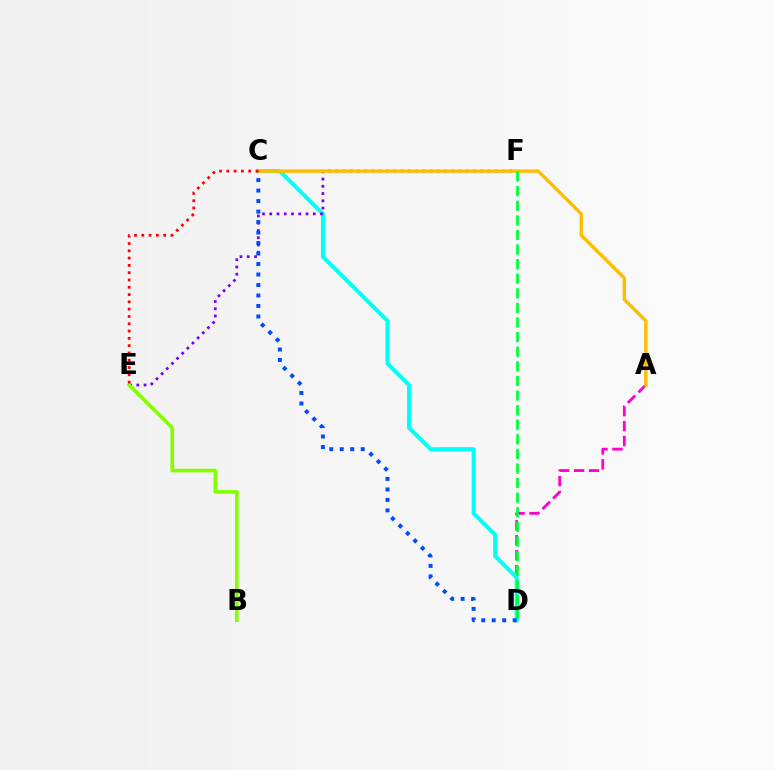{('A', 'D'): [{'color': '#ff00cf', 'line_style': 'dashed', 'thickness': 2.03}], ('C', 'D'): [{'color': '#00fff6', 'line_style': 'solid', 'thickness': 2.87}, {'color': '#004bff', 'line_style': 'dotted', 'thickness': 2.85}], ('E', 'F'): [{'color': '#7200ff', 'line_style': 'dotted', 'thickness': 1.97}], ('A', 'C'): [{'color': '#ffbd00', 'line_style': 'solid', 'thickness': 2.45}], ('D', 'F'): [{'color': '#00ff39', 'line_style': 'dashed', 'thickness': 1.98}], ('B', 'E'): [{'color': '#84ff00', 'line_style': 'solid', 'thickness': 2.64}], ('C', 'E'): [{'color': '#ff0000', 'line_style': 'dotted', 'thickness': 1.98}]}